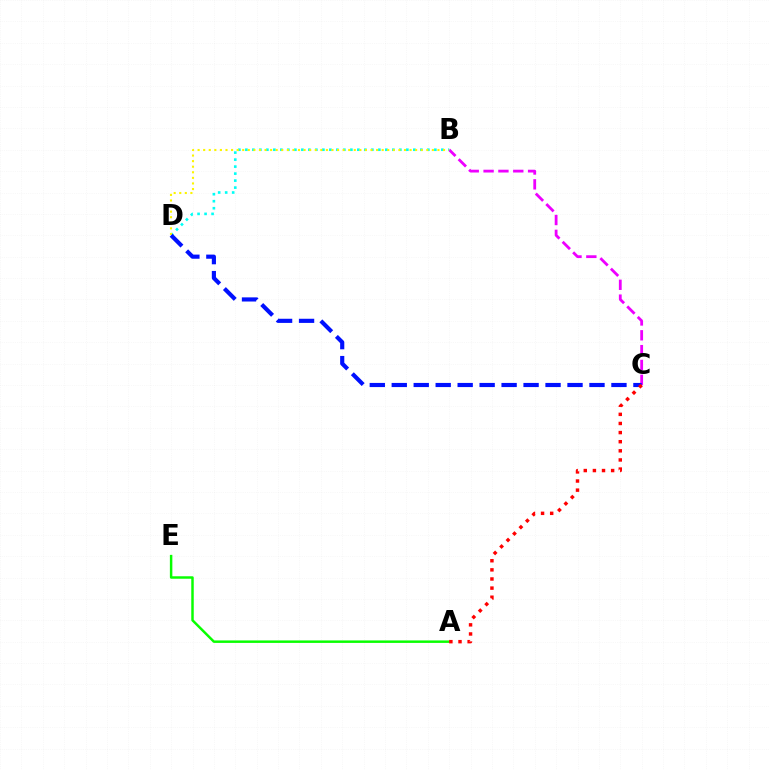{('B', 'C'): [{'color': '#ee00ff', 'line_style': 'dashed', 'thickness': 2.02}], ('A', 'E'): [{'color': '#08ff00', 'line_style': 'solid', 'thickness': 1.78}], ('B', 'D'): [{'color': '#00fff6', 'line_style': 'dotted', 'thickness': 1.9}, {'color': '#fcf500', 'line_style': 'dotted', 'thickness': 1.52}], ('C', 'D'): [{'color': '#0010ff', 'line_style': 'dashed', 'thickness': 2.98}], ('A', 'C'): [{'color': '#ff0000', 'line_style': 'dotted', 'thickness': 2.48}]}